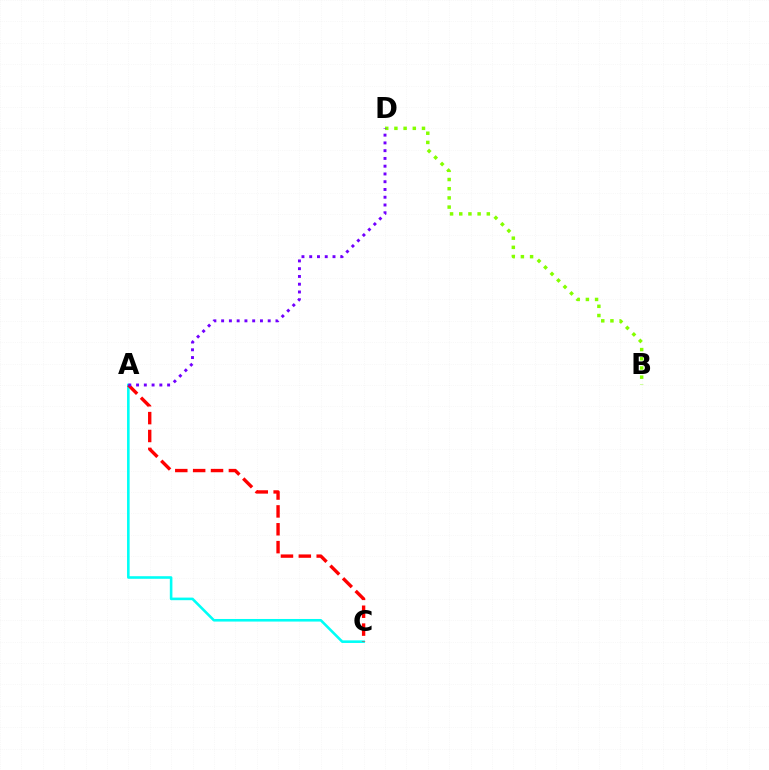{('A', 'C'): [{'color': '#00fff6', 'line_style': 'solid', 'thickness': 1.87}, {'color': '#ff0000', 'line_style': 'dashed', 'thickness': 2.43}], ('B', 'D'): [{'color': '#84ff00', 'line_style': 'dotted', 'thickness': 2.5}], ('A', 'D'): [{'color': '#7200ff', 'line_style': 'dotted', 'thickness': 2.11}]}